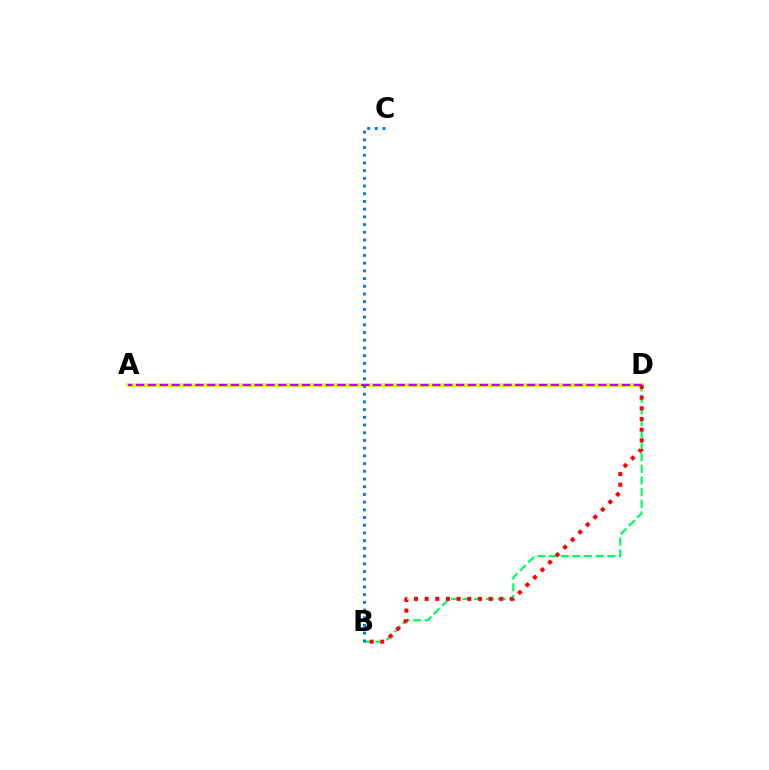{('A', 'D'): [{'color': '#d1ff00', 'line_style': 'solid', 'thickness': 2.65}, {'color': '#b900ff', 'line_style': 'dashed', 'thickness': 1.61}], ('B', 'D'): [{'color': '#00ff5c', 'line_style': 'dashed', 'thickness': 1.59}, {'color': '#ff0000', 'line_style': 'dotted', 'thickness': 2.9}], ('B', 'C'): [{'color': '#0074ff', 'line_style': 'dotted', 'thickness': 2.09}]}